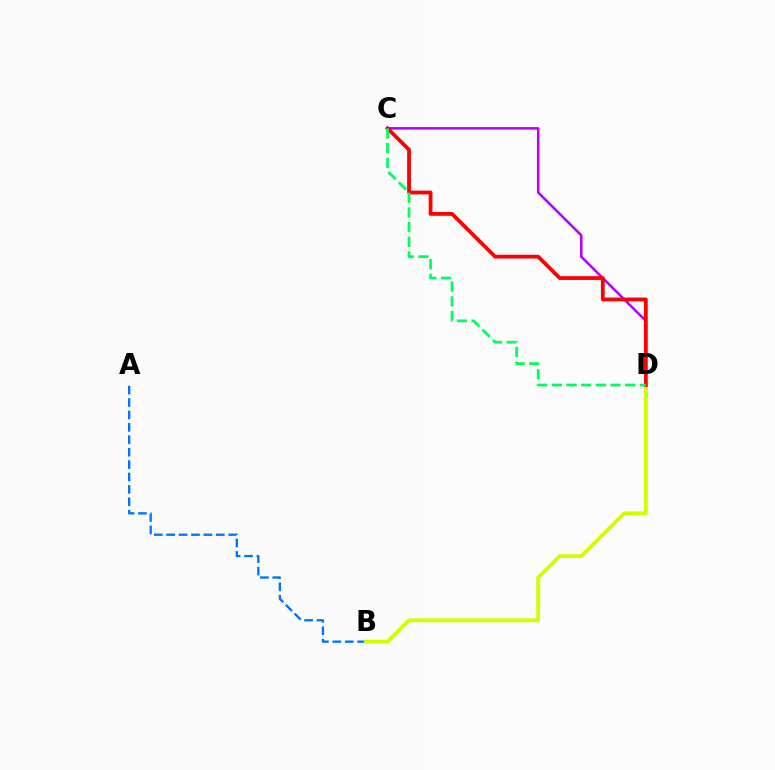{('C', 'D'): [{'color': '#b900ff', 'line_style': 'solid', 'thickness': 1.83}, {'color': '#ff0000', 'line_style': 'solid', 'thickness': 2.73}, {'color': '#00ff5c', 'line_style': 'dashed', 'thickness': 1.99}], ('A', 'B'): [{'color': '#0074ff', 'line_style': 'dashed', 'thickness': 1.69}], ('B', 'D'): [{'color': '#d1ff00', 'line_style': 'solid', 'thickness': 2.79}]}